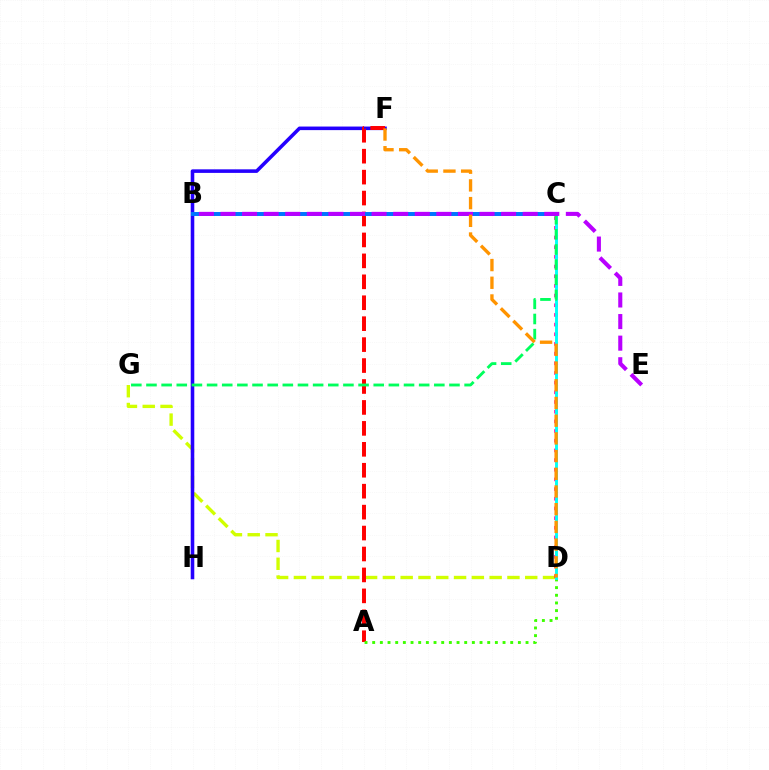{('D', 'G'): [{'color': '#d1ff00', 'line_style': 'dashed', 'thickness': 2.42}], ('F', 'H'): [{'color': '#2500ff', 'line_style': 'solid', 'thickness': 2.57}], ('A', 'F'): [{'color': '#ff0000', 'line_style': 'dashed', 'thickness': 2.84}], ('C', 'D'): [{'color': '#ff00ac', 'line_style': 'dotted', 'thickness': 2.63}, {'color': '#00fff6', 'line_style': 'solid', 'thickness': 2.09}], ('A', 'D'): [{'color': '#3dff00', 'line_style': 'dotted', 'thickness': 2.08}], ('C', 'G'): [{'color': '#00ff5c', 'line_style': 'dashed', 'thickness': 2.06}], ('B', 'C'): [{'color': '#0074ff', 'line_style': 'solid', 'thickness': 2.86}], ('B', 'E'): [{'color': '#b900ff', 'line_style': 'dashed', 'thickness': 2.93}], ('D', 'F'): [{'color': '#ff9400', 'line_style': 'dashed', 'thickness': 2.4}]}